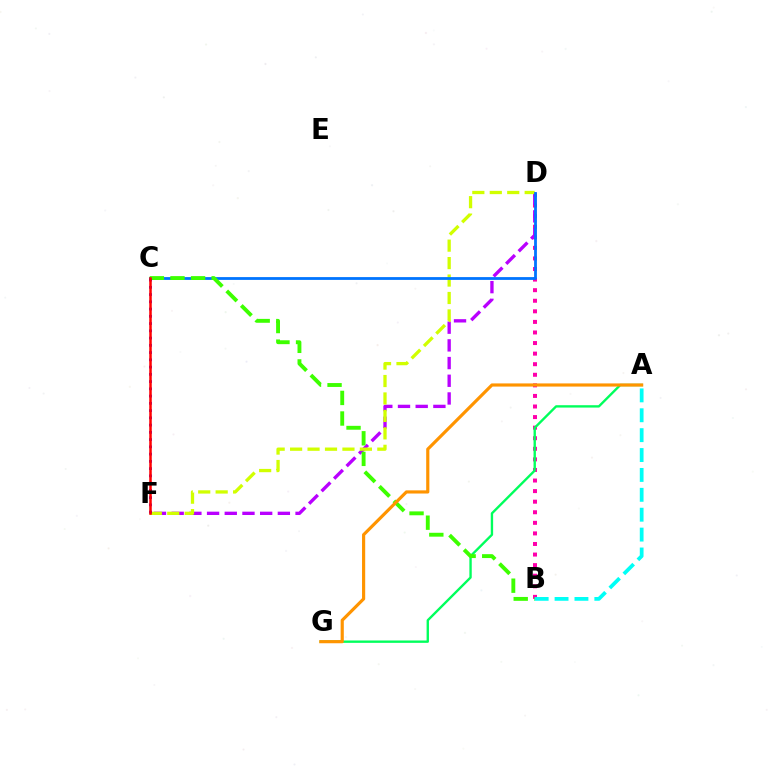{('B', 'D'): [{'color': '#ff00ac', 'line_style': 'dotted', 'thickness': 2.87}], ('D', 'F'): [{'color': '#b900ff', 'line_style': 'dashed', 'thickness': 2.4}, {'color': '#d1ff00', 'line_style': 'dashed', 'thickness': 2.37}], ('C', 'D'): [{'color': '#0074ff', 'line_style': 'solid', 'thickness': 2.02}], ('A', 'G'): [{'color': '#00ff5c', 'line_style': 'solid', 'thickness': 1.7}, {'color': '#ff9400', 'line_style': 'solid', 'thickness': 2.28}], ('B', 'C'): [{'color': '#3dff00', 'line_style': 'dashed', 'thickness': 2.8}], ('A', 'B'): [{'color': '#00fff6', 'line_style': 'dashed', 'thickness': 2.7}], ('C', 'F'): [{'color': '#2500ff', 'line_style': 'dotted', 'thickness': 1.97}, {'color': '#ff0000', 'line_style': 'solid', 'thickness': 1.81}]}